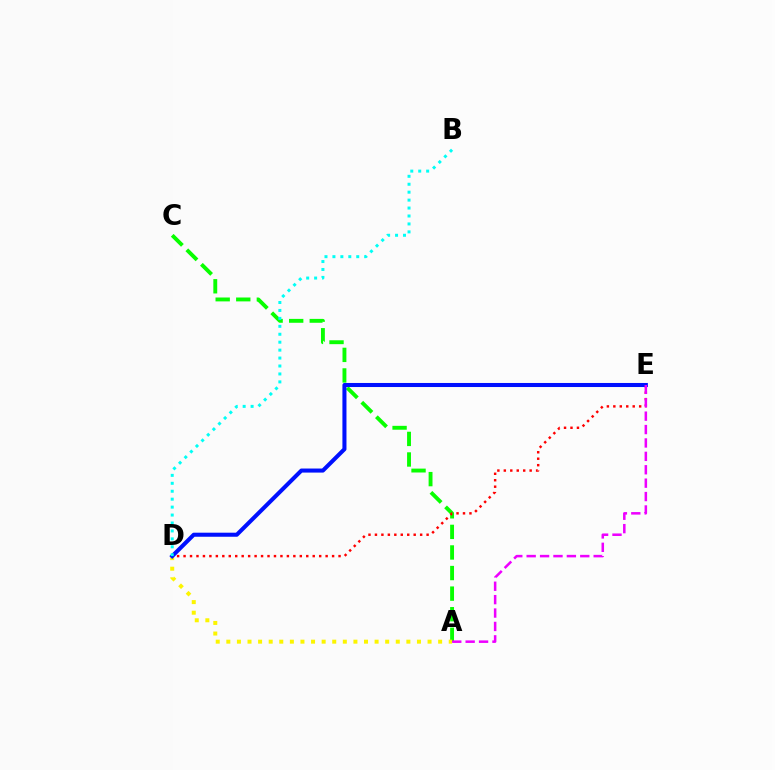{('A', 'C'): [{'color': '#08ff00', 'line_style': 'dashed', 'thickness': 2.8}], ('A', 'D'): [{'color': '#fcf500', 'line_style': 'dotted', 'thickness': 2.88}], ('D', 'E'): [{'color': '#ff0000', 'line_style': 'dotted', 'thickness': 1.75}, {'color': '#0010ff', 'line_style': 'solid', 'thickness': 2.92}], ('B', 'D'): [{'color': '#00fff6', 'line_style': 'dotted', 'thickness': 2.16}], ('A', 'E'): [{'color': '#ee00ff', 'line_style': 'dashed', 'thickness': 1.82}]}